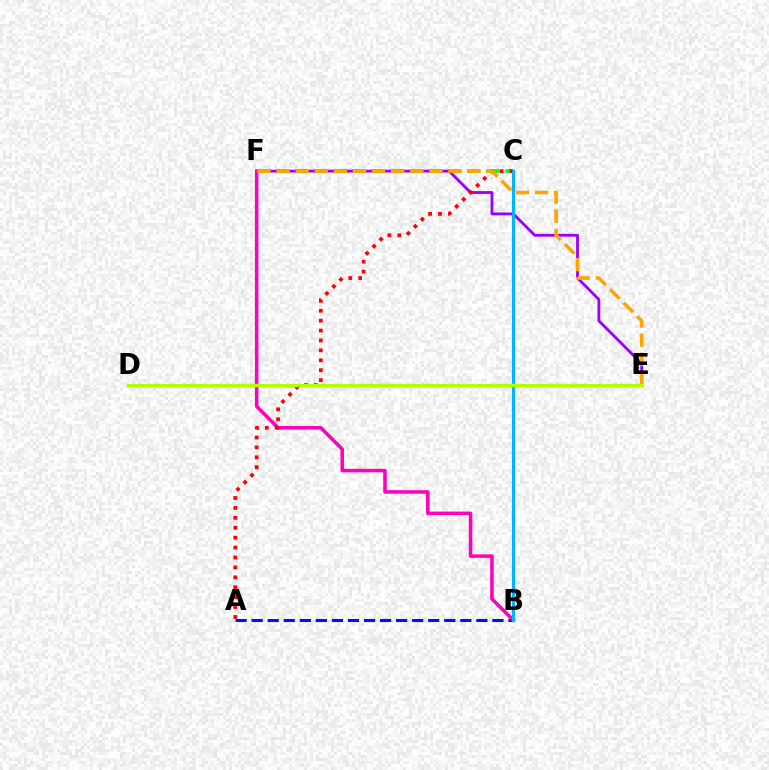{('B', 'C'): [{'color': '#00ff9d', 'line_style': 'solid', 'thickness': 1.57}, {'color': '#00b5ff', 'line_style': 'solid', 'thickness': 2.15}], ('C', 'F'): [{'color': '#08ff00', 'line_style': 'dashed', 'thickness': 2.59}], ('E', 'F'): [{'color': '#9b00ff', 'line_style': 'solid', 'thickness': 2.03}, {'color': '#ffa500', 'line_style': 'dashed', 'thickness': 2.59}], ('A', 'B'): [{'color': '#0010ff', 'line_style': 'dashed', 'thickness': 2.18}], ('B', 'F'): [{'color': '#ff00bd', 'line_style': 'solid', 'thickness': 2.54}], ('A', 'C'): [{'color': '#ff0000', 'line_style': 'dotted', 'thickness': 2.69}], ('D', 'E'): [{'color': '#b3ff00', 'line_style': 'solid', 'thickness': 2.42}]}